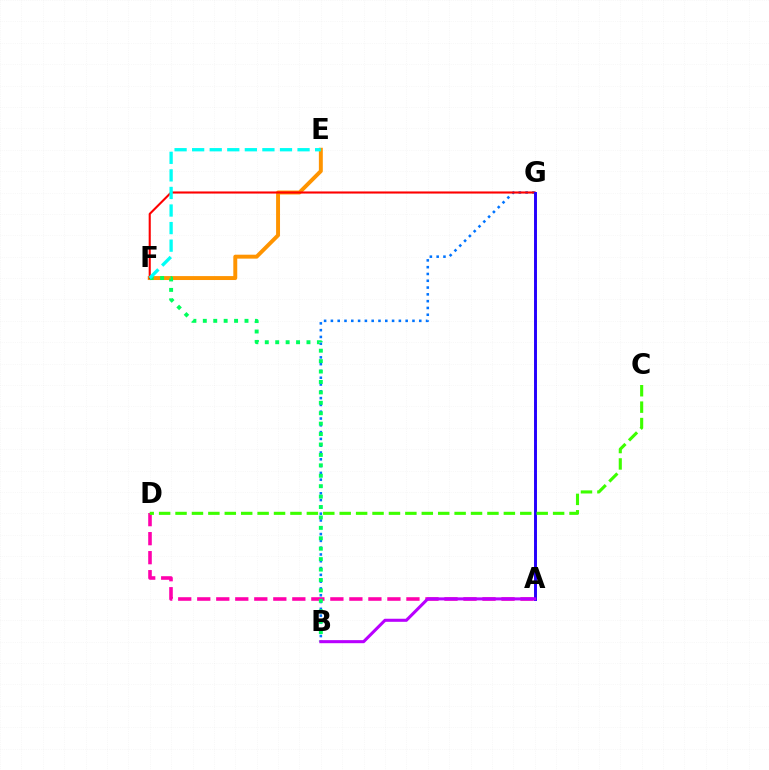{('A', 'G'): [{'color': '#d1ff00', 'line_style': 'dashed', 'thickness': 1.96}, {'color': '#2500ff', 'line_style': 'solid', 'thickness': 2.11}], ('E', 'F'): [{'color': '#ff9400', 'line_style': 'solid', 'thickness': 2.83}, {'color': '#00fff6', 'line_style': 'dashed', 'thickness': 2.39}], ('B', 'G'): [{'color': '#0074ff', 'line_style': 'dotted', 'thickness': 1.85}], ('F', 'G'): [{'color': '#ff0000', 'line_style': 'solid', 'thickness': 1.51}], ('A', 'D'): [{'color': '#ff00ac', 'line_style': 'dashed', 'thickness': 2.58}], ('B', 'F'): [{'color': '#00ff5c', 'line_style': 'dotted', 'thickness': 2.83}], ('A', 'B'): [{'color': '#b900ff', 'line_style': 'solid', 'thickness': 2.2}], ('C', 'D'): [{'color': '#3dff00', 'line_style': 'dashed', 'thickness': 2.23}]}